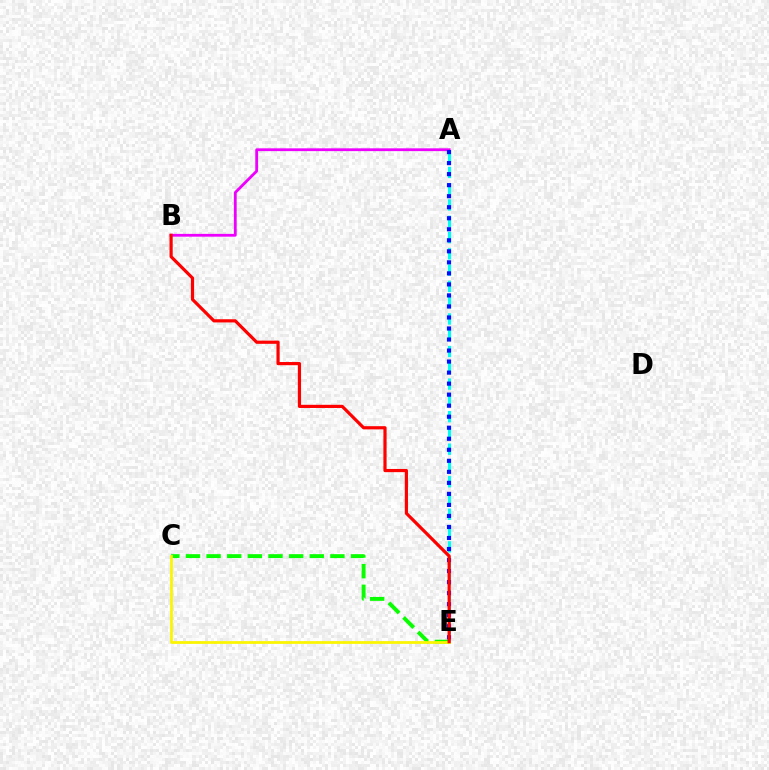{('A', 'E'): [{'color': '#00fff6', 'line_style': 'dashed', 'thickness': 2.21}, {'color': '#0010ff', 'line_style': 'dotted', 'thickness': 3.0}], ('C', 'E'): [{'color': '#08ff00', 'line_style': 'dashed', 'thickness': 2.8}, {'color': '#fcf500', 'line_style': 'solid', 'thickness': 1.98}], ('A', 'B'): [{'color': '#ee00ff', 'line_style': 'solid', 'thickness': 2.02}], ('B', 'E'): [{'color': '#ff0000', 'line_style': 'solid', 'thickness': 2.29}]}